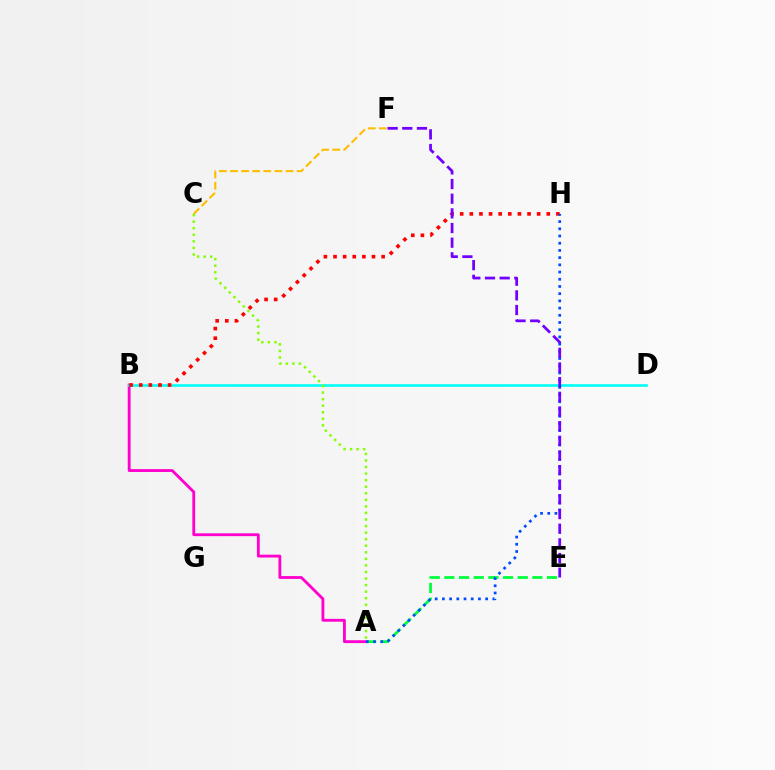{('A', 'E'): [{'color': '#00ff39', 'line_style': 'dashed', 'thickness': 1.99}], ('A', 'B'): [{'color': '#ff00cf', 'line_style': 'solid', 'thickness': 2.05}], ('B', 'D'): [{'color': '#00fff6', 'line_style': 'solid', 'thickness': 1.88}], ('B', 'H'): [{'color': '#ff0000', 'line_style': 'dotted', 'thickness': 2.61}], ('A', 'H'): [{'color': '#004bff', 'line_style': 'dotted', 'thickness': 1.96}], ('C', 'F'): [{'color': '#ffbd00', 'line_style': 'dashed', 'thickness': 1.51}], ('E', 'F'): [{'color': '#7200ff', 'line_style': 'dashed', 'thickness': 1.99}], ('A', 'C'): [{'color': '#84ff00', 'line_style': 'dotted', 'thickness': 1.78}]}